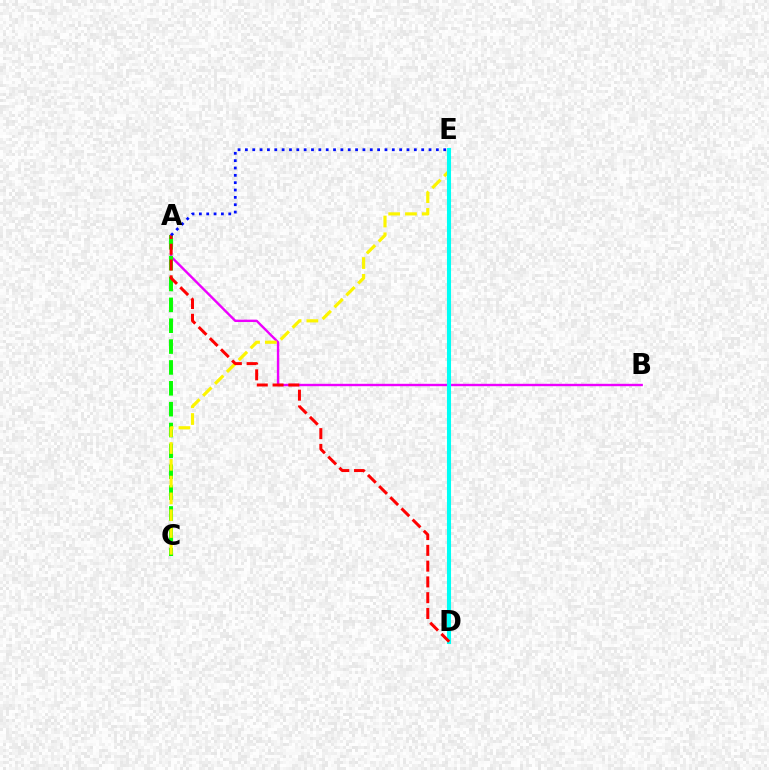{('A', 'B'): [{'color': '#ee00ff', 'line_style': 'solid', 'thickness': 1.72}], ('A', 'C'): [{'color': '#08ff00', 'line_style': 'dashed', 'thickness': 2.83}], ('C', 'E'): [{'color': '#fcf500', 'line_style': 'dashed', 'thickness': 2.28}], ('D', 'E'): [{'color': '#00fff6', 'line_style': 'solid', 'thickness': 2.93}], ('A', 'D'): [{'color': '#ff0000', 'line_style': 'dashed', 'thickness': 2.14}], ('A', 'E'): [{'color': '#0010ff', 'line_style': 'dotted', 'thickness': 2.0}]}